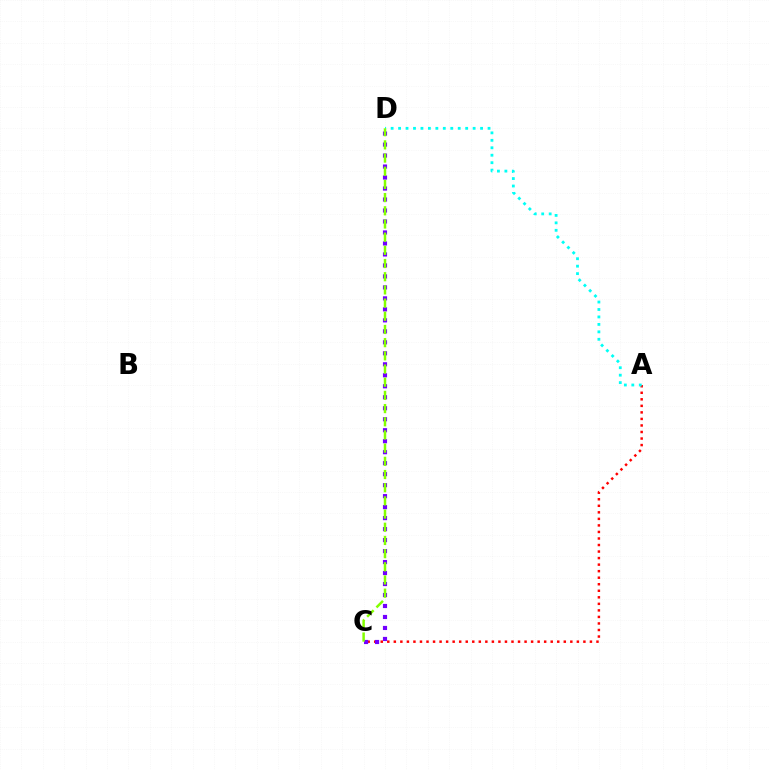{('A', 'C'): [{'color': '#ff0000', 'line_style': 'dotted', 'thickness': 1.78}], ('A', 'D'): [{'color': '#00fff6', 'line_style': 'dotted', 'thickness': 2.03}], ('C', 'D'): [{'color': '#7200ff', 'line_style': 'dotted', 'thickness': 2.98}, {'color': '#84ff00', 'line_style': 'dashed', 'thickness': 1.79}]}